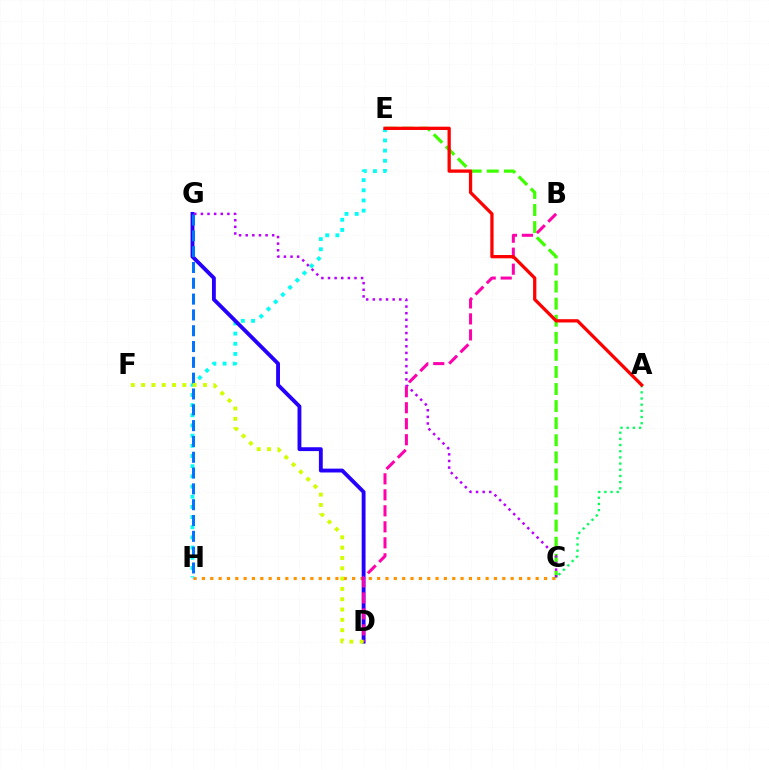{('C', 'H'): [{'color': '#ff9400', 'line_style': 'dotted', 'thickness': 2.27}], ('E', 'H'): [{'color': '#00fff6', 'line_style': 'dotted', 'thickness': 2.77}], ('C', 'E'): [{'color': '#3dff00', 'line_style': 'dashed', 'thickness': 2.32}], ('D', 'G'): [{'color': '#2500ff', 'line_style': 'solid', 'thickness': 2.78}], ('C', 'G'): [{'color': '#b900ff', 'line_style': 'dotted', 'thickness': 1.8}], ('A', 'C'): [{'color': '#00ff5c', 'line_style': 'dotted', 'thickness': 1.68}], ('G', 'H'): [{'color': '#0074ff', 'line_style': 'dashed', 'thickness': 2.15}], ('B', 'D'): [{'color': '#ff00ac', 'line_style': 'dashed', 'thickness': 2.17}], ('A', 'E'): [{'color': '#ff0000', 'line_style': 'solid', 'thickness': 2.36}], ('D', 'F'): [{'color': '#d1ff00', 'line_style': 'dotted', 'thickness': 2.8}]}